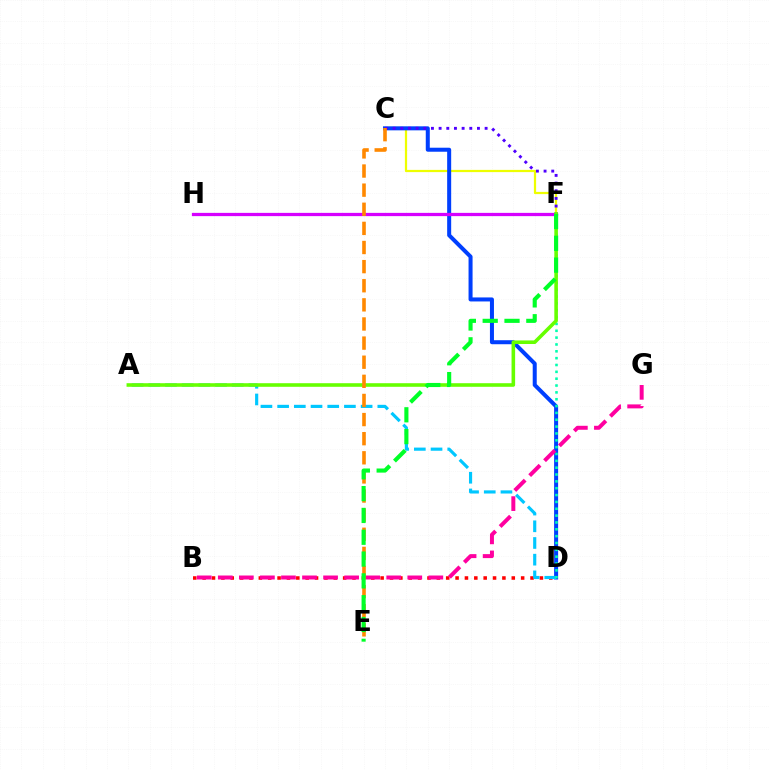{('C', 'F'): [{'color': '#eeff00', 'line_style': 'solid', 'thickness': 1.61}, {'color': '#4f00ff', 'line_style': 'dotted', 'thickness': 2.08}], ('C', 'D'): [{'color': '#003fff', 'line_style': 'solid', 'thickness': 2.89}], ('B', 'D'): [{'color': '#ff0000', 'line_style': 'dotted', 'thickness': 2.55}], ('B', 'G'): [{'color': '#ff00a0', 'line_style': 'dashed', 'thickness': 2.86}], ('F', 'H'): [{'color': '#d600ff', 'line_style': 'solid', 'thickness': 2.34}], ('A', 'D'): [{'color': '#00c7ff', 'line_style': 'dashed', 'thickness': 2.27}], ('D', 'F'): [{'color': '#00ffaf', 'line_style': 'dotted', 'thickness': 1.86}], ('A', 'F'): [{'color': '#66ff00', 'line_style': 'solid', 'thickness': 2.58}], ('C', 'E'): [{'color': '#ff8800', 'line_style': 'dashed', 'thickness': 2.6}], ('E', 'F'): [{'color': '#00ff27', 'line_style': 'dashed', 'thickness': 2.96}]}